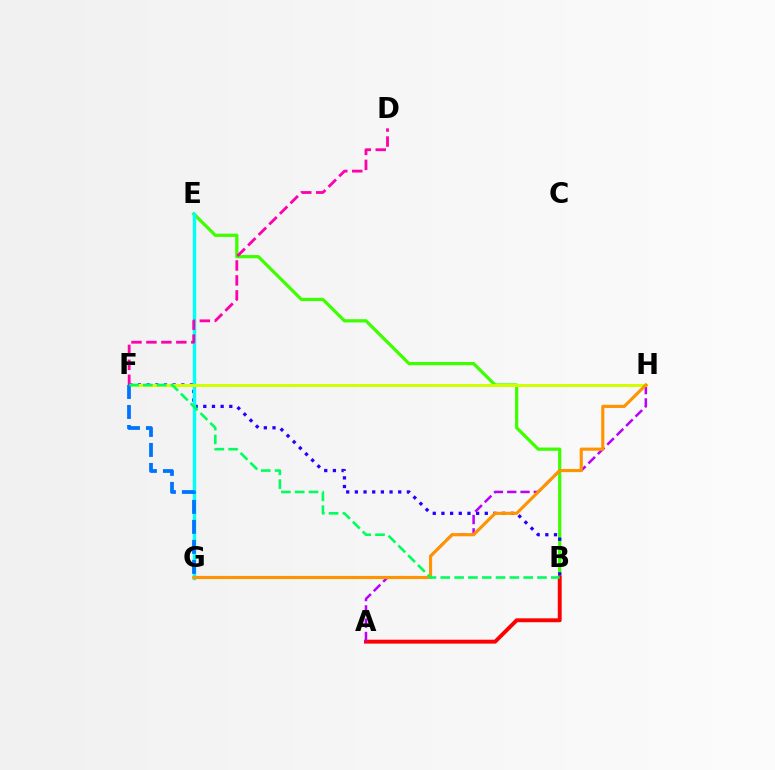{('B', 'E'): [{'color': '#3dff00', 'line_style': 'solid', 'thickness': 2.33}], ('B', 'F'): [{'color': '#2500ff', 'line_style': 'dotted', 'thickness': 2.36}, {'color': '#00ff5c', 'line_style': 'dashed', 'thickness': 1.88}], ('A', 'B'): [{'color': '#ff0000', 'line_style': 'solid', 'thickness': 2.81}], ('A', 'H'): [{'color': '#b900ff', 'line_style': 'dashed', 'thickness': 1.81}], ('E', 'G'): [{'color': '#00fff6', 'line_style': 'solid', 'thickness': 2.48}], ('F', 'H'): [{'color': '#d1ff00', 'line_style': 'solid', 'thickness': 2.13}], ('F', 'G'): [{'color': '#0074ff', 'line_style': 'dashed', 'thickness': 2.72}], ('D', 'F'): [{'color': '#ff00ac', 'line_style': 'dashed', 'thickness': 2.03}], ('G', 'H'): [{'color': '#ff9400', 'line_style': 'solid', 'thickness': 2.26}]}